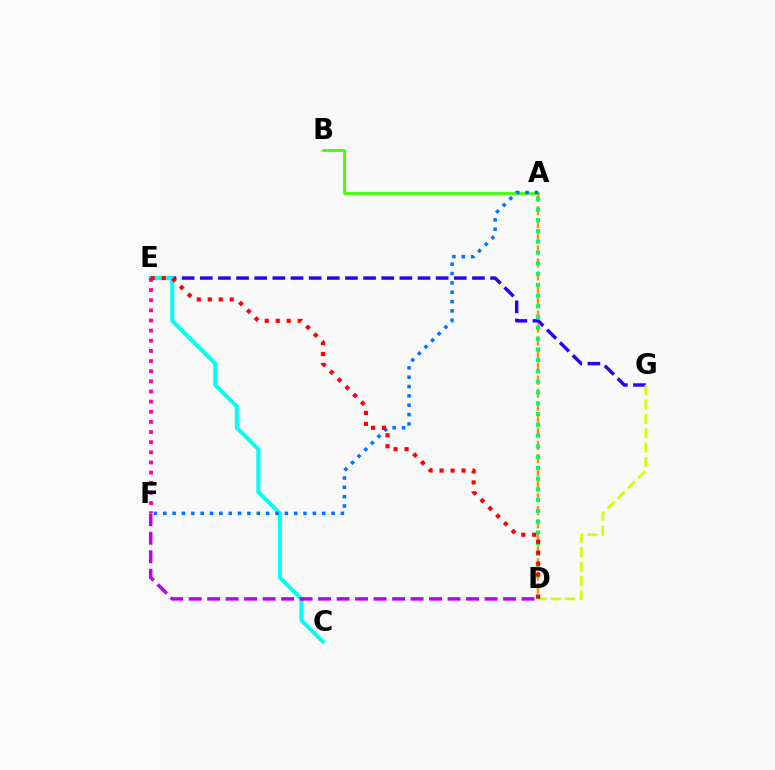{('E', 'G'): [{'color': '#2500ff', 'line_style': 'dashed', 'thickness': 2.46}], ('A', 'B'): [{'color': '#3dff00', 'line_style': 'solid', 'thickness': 1.97}], ('C', 'E'): [{'color': '#00fff6', 'line_style': 'solid', 'thickness': 2.87}], ('D', 'G'): [{'color': '#d1ff00', 'line_style': 'dashed', 'thickness': 1.96}], ('A', 'D'): [{'color': '#ff9400', 'line_style': 'dashed', 'thickness': 1.77}, {'color': '#00ff5c', 'line_style': 'dotted', 'thickness': 2.92}], ('E', 'F'): [{'color': '#ff00ac', 'line_style': 'dotted', 'thickness': 2.76}], ('A', 'F'): [{'color': '#0074ff', 'line_style': 'dotted', 'thickness': 2.54}], ('D', 'E'): [{'color': '#ff0000', 'line_style': 'dotted', 'thickness': 2.98}], ('D', 'F'): [{'color': '#b900ff', 'line_style': 'dashed', 'thickness': 2.51}]}